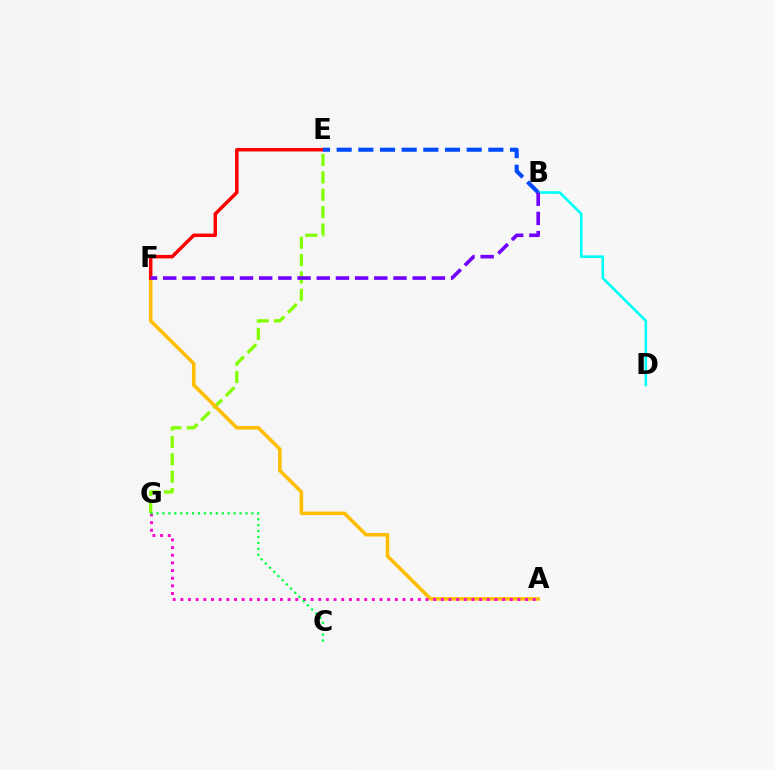{('E', 'G'): [{'color': '#84ff00', 'line_style': 'dashed', 'thickness': 2.36}], ('A', 'F'): [{'color': '#ffbd00', 'line_style': 'solid', 'thickness': 2.55}], ('B', 'D'): [{'color': '#00fff6', 'line_style': 'solid', 'thickness': 1.9}], ('E', 'F'): [{'color': '#ff0000', 'line_style': 'solid', 'thickness': 2.51}], ('A', 'G'): [{'color': '#ff00cf', 'line_style': 'dotted', 'thickness': 2.08}], ('B', 'E'): [{'color': '#004bff', 'line_style': 'dashed', 'thickness': 2.94}], ('B', 'F'): [{'color': '#7200ff', 'line_style': 'dashed', 'thickness': 2.61}], ('C', 'G'): [{'color': '#00ff39', 'line_style': 'dotted', 'thickness': 1.61}]}